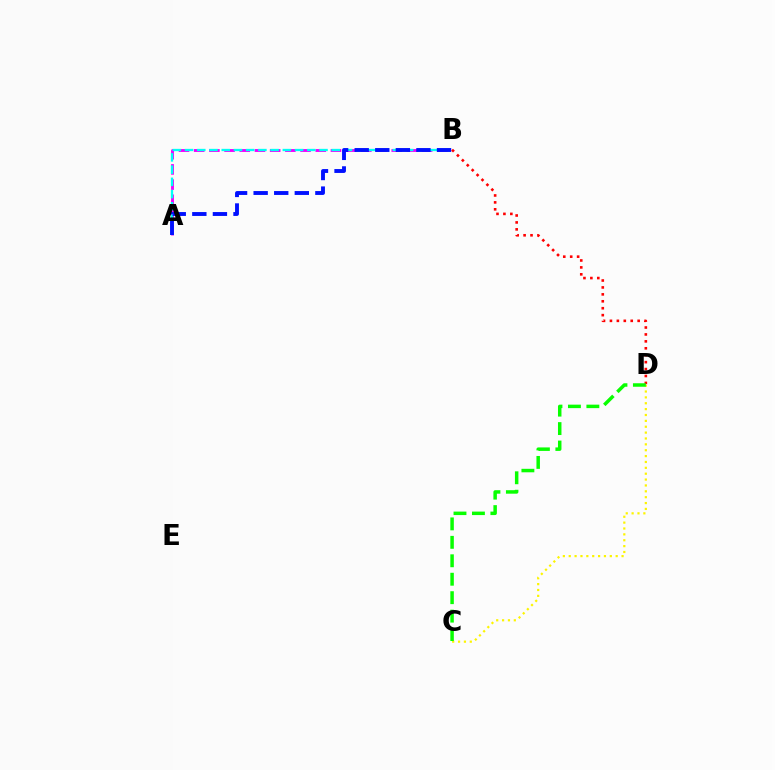{('A', 'B'): [{'color': '#ee00ff', 'line_style': 'dashed', 'thickness': 2.06}, {'color': '#00fff6', 'line_style': 'dashed', 'thickness': 1.66}, {'color': '#0010ff', 'line_style': 'dashed', 'thickness': 2.8}], ('B', 'D'): [{'color': '#ff0000', 'line_style': 'dotted', 'thickness': 1.88}], ('C', 'D'): [{'color': '#fcf500', 'line_style': 'dotted', 'thickness': 1.6}, {'color': '#08ff00', 'line_style': 'dashed', 'thickness': 2.51}]}